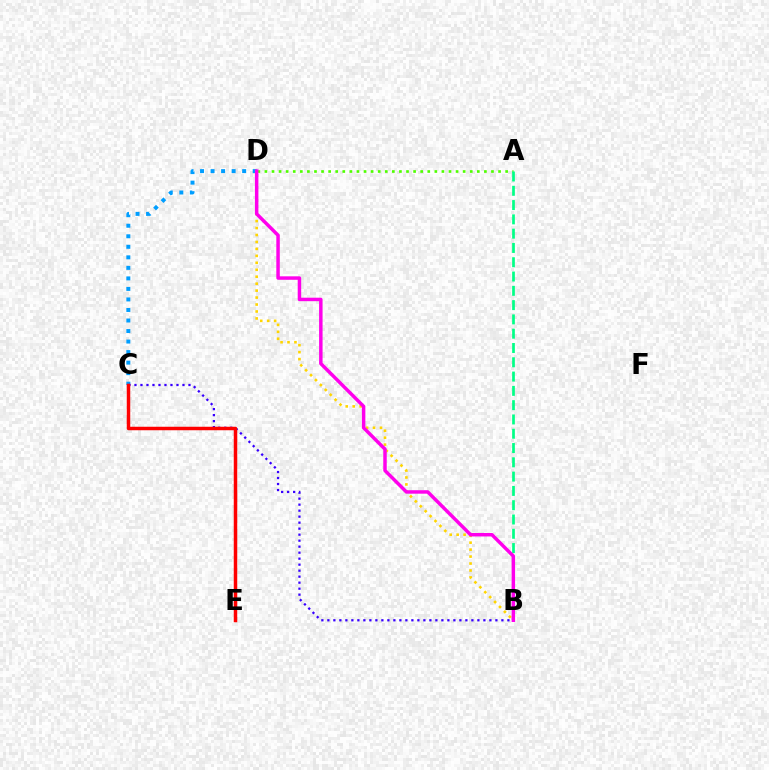{('C', 'D'): [{'color': '#009eff', 'line_style': 'dotted', 'thickness': 2.86}], ('A', 'D'): [{'color': '#4fff00', 'line_style': 'dotted', 'thickness': 1.92}], ('B', 'C'): [{'color': '#3700ff', 'line_style': 'dotted', 'thickness': 1.63}], ('B', 'D'): [{'color': '#ffd500', 'line_style': 'dotted', 'thickness': 1.89}, {'color': '#ff00ed', 'line_style': 'solid', 'thickness': 2.5}], ('A', 'B'): [{'color': '#00ff86', 'line_style': 'dashed', 'thickness': 1.94}], ('C', 'E'): [{'color': '#ff0000', 'line_style': 'solid', 'thickness': 2.51}]}